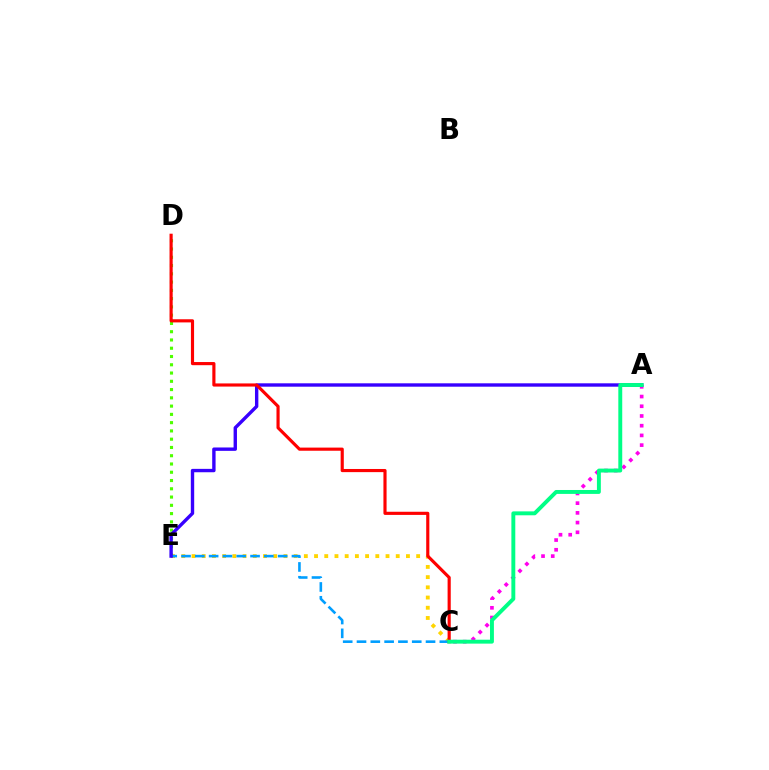{('C', 'E'): [{'color': '#ffd500', 'line_style': 'dotted', 'thickness': 2.77}, {'color': '#009eff', 'line_style': 'dashed', 'thickness': 1.88}], ('D', 'E'): [{'color': '#4fff00', 'line_style': 'dotted', 'thickness': 2.25}], ('A', 'C'): [{'color': '#ff00ed', 'line_style': 'dotted', 'thickness': 2.64}, {'color': '#00ff86', 'line_style': 'solid', 'thickness': 2.82}], ('A', 'E'): [{'color': '#3700ff', 'line_style': 'solid', 'thickness': 2.43}], ('C', 'D'): [{'color': '#ff0000', 'line_style': 'solid', 'thickness': 2.27}]}